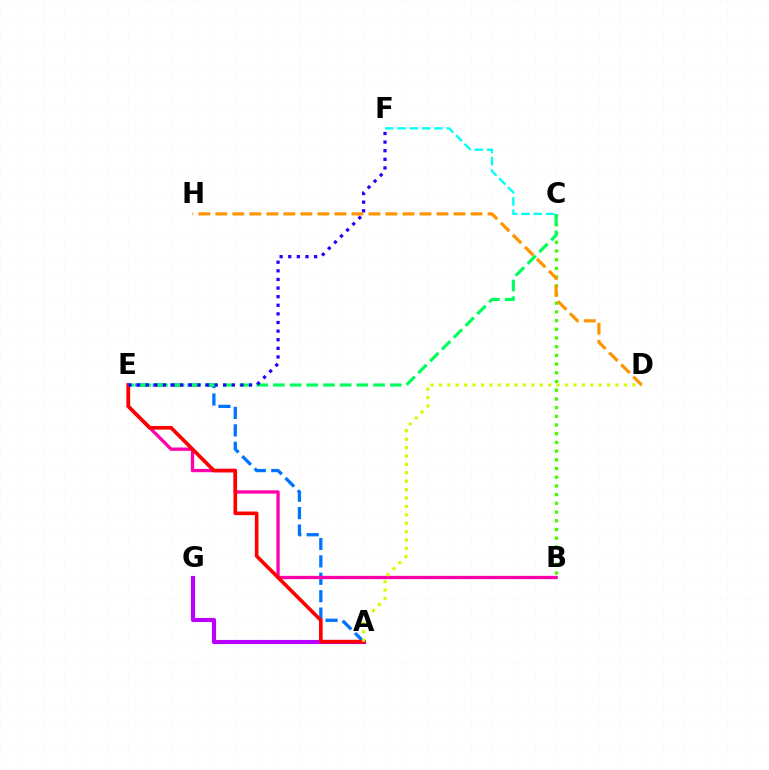{('B', 'C'): [{'color': '#3dff00', 'line_style': 'dotted', 'thickness': 2.36}], ('A', 'E'): [{'color': '#0074ff', 'line_style': 'dashed', 'thickness': 2.37}, {'color': '#ff0000', 'line_style': 'solid', 'thickness': 2.61}], ('B', 'E'): [{'color': '#ff00ac', 'line_style': 'solid', 'thickness': 2.37}], ('A', 'G'): [{'color': '#b900ff', 'line_style': 'solid', 'thickness': 2.98}], ('A', 'D'): [{'color': '#d1ff00', 'line_style': 'dotted', 'thickness': 2.28}], ('C', 'E'): [{'color': '#00ff5c', 'line_style': 'dashed', 'thickness': 2.27}], ('C', 'F'): [{'color': '#00fff6', 'line_style': 'dashed', 'thickness': 1.67}], ('D', 'H'): [{'color': '#ff9400', 'line_style': 'dashed', 'thickness': 2.31}], ('E', 'F'): [{'color': '#2500ff', 'line_style': 'dotted', 'thickness': 2.34}]}